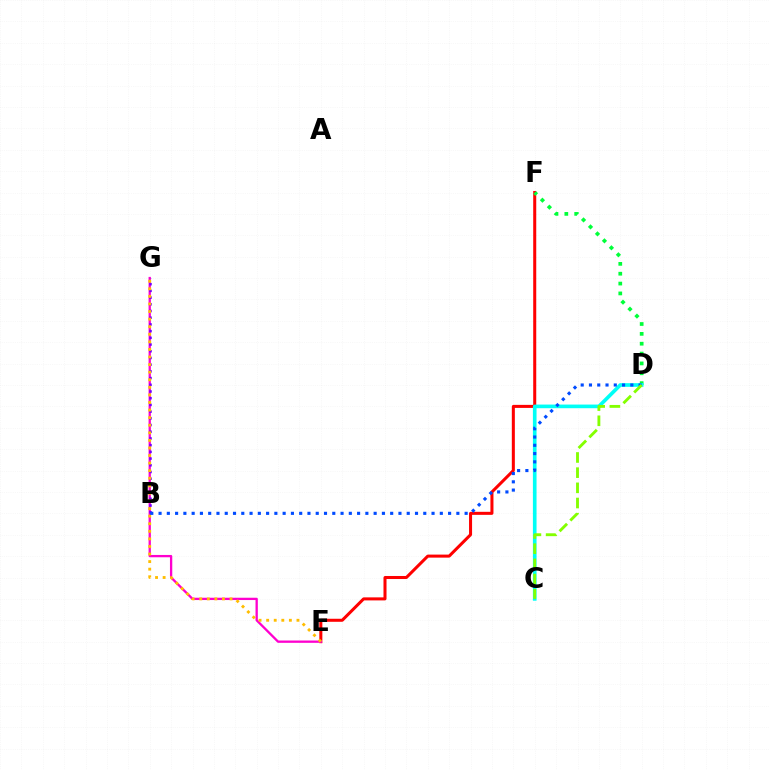{('E', 'F'): [{'color': '#ff0000', 'line_style': 'solid', 'thickness': 2.18}], ('D', 'F'): [{'color': '#00ff39', 'line_style': 'dotted', 'thickness': 2.68}], ('E', 'G'): [{'color': '#ff00cf', 'line_style': 'solid', 'thickness': 1.66}, {'color': '#ffbd00', 'line_style': 'dotted', 'thickness': 2.06}], ('C', 'D'): [{'color': '#00fff6', 'line_style': 'solid', 'thickness': 2.63}, {'color': '#84ff00', 'line_style': 'dashed', 'thickness': 2.06}], ('B', 'G'): [{'color': '#7200ff', 'line_style': 'dotted', 'thickness': 1.82}], ('B', 'D'): [{'color': '#004bff', 'line_style': 'dotted', 'thickness': 2.25}]}